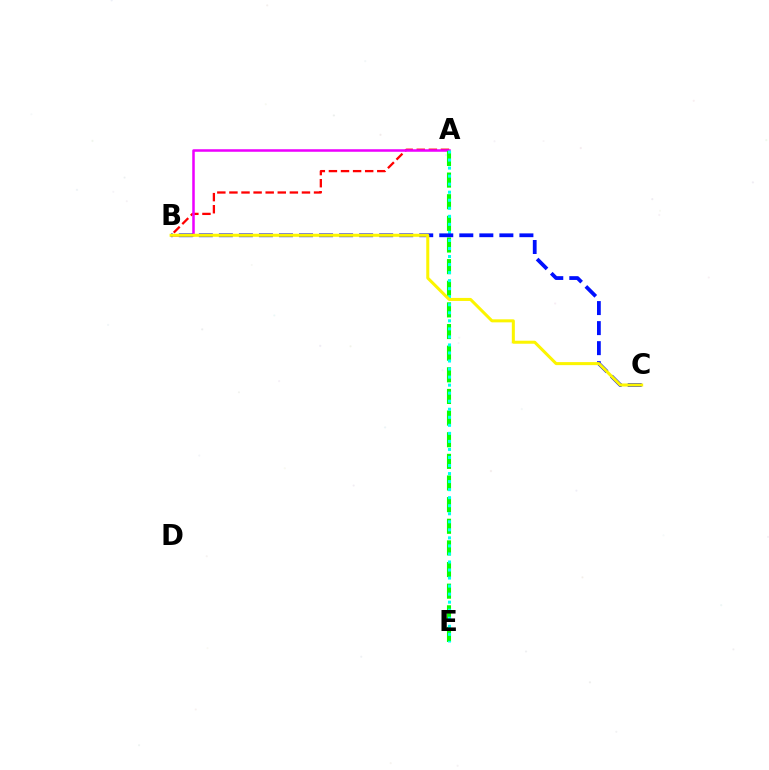{('A', 'B'): [{'color': '#ff0000', 'line_style': 'dashed', 'thickness': 1.64}, {'color': '#ee00ff', 'line_style': 'solid', 'thickness': 1.82}], ('A', 'E'): [{'color': '#08ff00', 'line_style': 'dashed', 'thickness': 2.94}, {'color': '#00fff6', 'line_style': 'dotted', 'thickness': 2.18}], ('B', 'C'): [{'color': '#0010ff', 'line_style': 'dashed', 'thickness': 2.72}, {'color': '#fcf500', 'line_style': 'solid', 'thickness': 2.18}]}